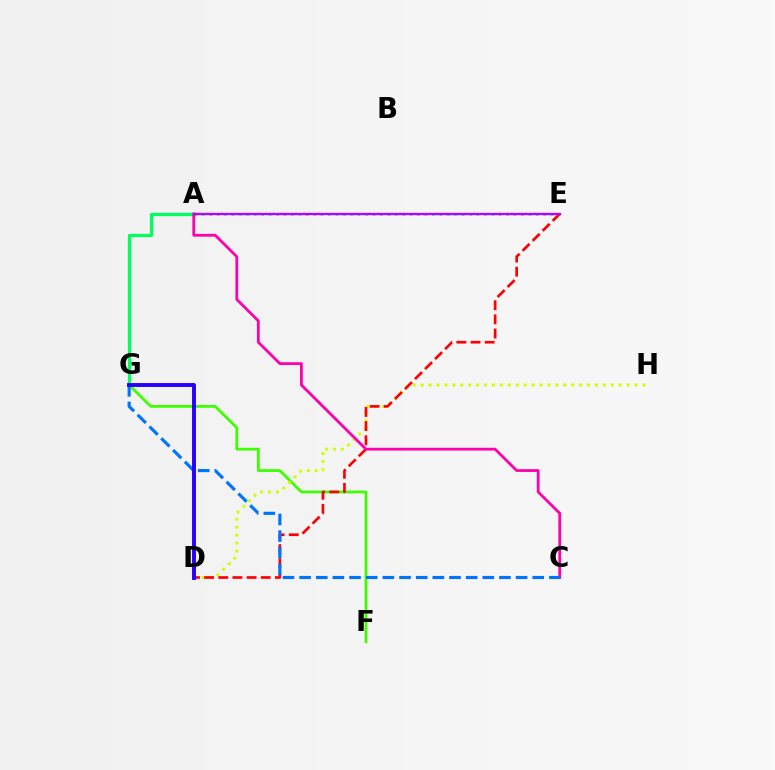{('F', 'G'): [{'color': '#3dff00', 'line_style': 'solid', 'thickness': 1.99}], ('A', 'E'): [{'color': '#00fff6', 'line_style': 'dotted', 'thickness': 2.02}, {'color': '#ff9400', 'line_style': 'dashed', 'thickness': 1.63}, {'color': '#b900ff', 'line_style': 'solid', 'thickness': 1.65}], ('A', 'G'): [{'color': '#00ff5c', 'line_style': 'solid', 'thickness': 2.34}], ('D', 'H'): [{'color': '#d1ff00', 'line_style': 'dotted', 'thickness': 2.15}], ('D', 'E'): [{'color': '#ff0000', 'line_style': 'dashed', 'thickness': 1.92}], ('A', 'C'): [{'color': '#ff00ac', 'line_style': 'solid', 'thickness': 2.0}], ('C', 'G'): [{'color': '#0074ff', 'line_style': 'dashed', 'thickness': 2.26}], ('D', 'G'): [{'color': '#2500ff', 'line_style': 'solid', 'thickness': 2.81}]}